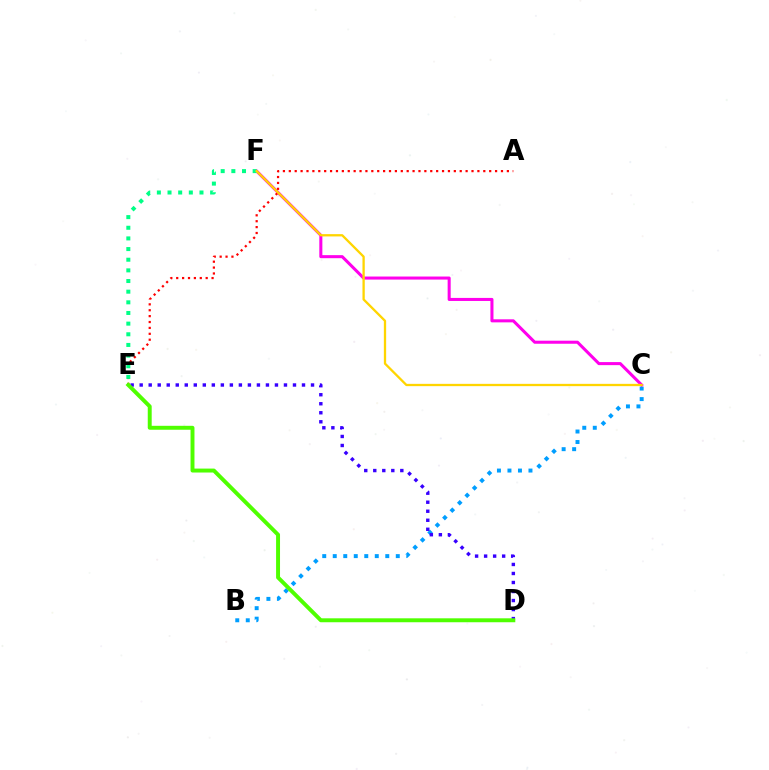{('B', 'C'): [{'color': '#009eff', 'line_style': 'dotted', 'thickness': 2.85}], ('C', 'F'): [{'color': '#ff00ed', 'line_style': 'solid', 'thickness': 2.2}, {'color': '#ffd500', 'line_style': 'solid', 'thickness': 1.65}], ('A', 'E'): [{'color': '#ff0000', 'line_style': 'dotted', 'thickness': 1.6}], ('D', 'E'): [{'color': '#3700ff', 'line_style': 'dotted', 'thickness': 2.45}, {'color': '#4fff00', 'line_style': 'solid', 'thickness': 2.83}], ('E', 'F'): [{'color': '#00ff86', 'line_style': 'dotted', 'thickness': 2.89}]}